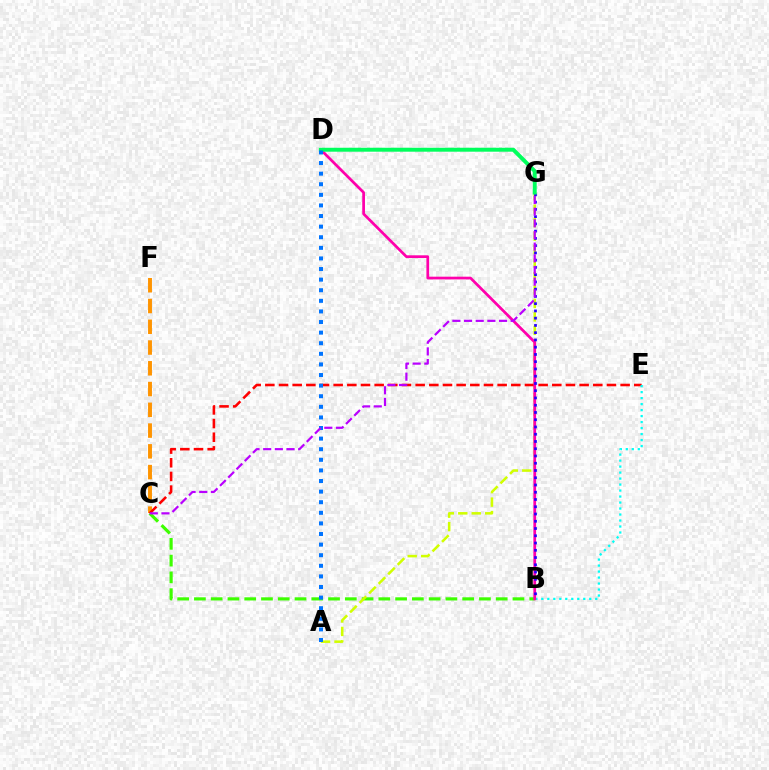{('B', 'C'): [{'color': '#3dff00', 'line_style': 'dashed', 'thickness': 2.28}], ('A', 'G'): [{'color': '#d1ff00', 'line_style': 'dashed', 'thickness': 1.83}], ('C', 'F'): [{'color': '#ff9400', 'line_style': 'dashed', 'thickness': 2.82}], ('C', 'E'): [{'color': '#ff0000', 'line_style': 'dashed', 'thickness': 1.86}], ('B', 'E'): [{'color': '#00fff6', 'line_style': 'dotted', 'thickness': 1.63}], ('B', 'D'): [{'color': '#ff00ac', 'line_style': 'solid', 'thickness': 1.97}], ('B', 'G'): [{'color': '#2500ff', 'line_style': 'dotted', 'thickness': 1.97}], ('D', 'G'): [{'color': '#00ff5c', 'line_style': 'solid', 'thickness': 2.84}], ('A', 'D'): [{'color': '#0074ff', 'line_style': 'dotted', 'thickness': 2.88}], ('C', 'G'): [{'color': '#b900ff', 'line_style': 'dashed', 'thickness': 1.58}]}